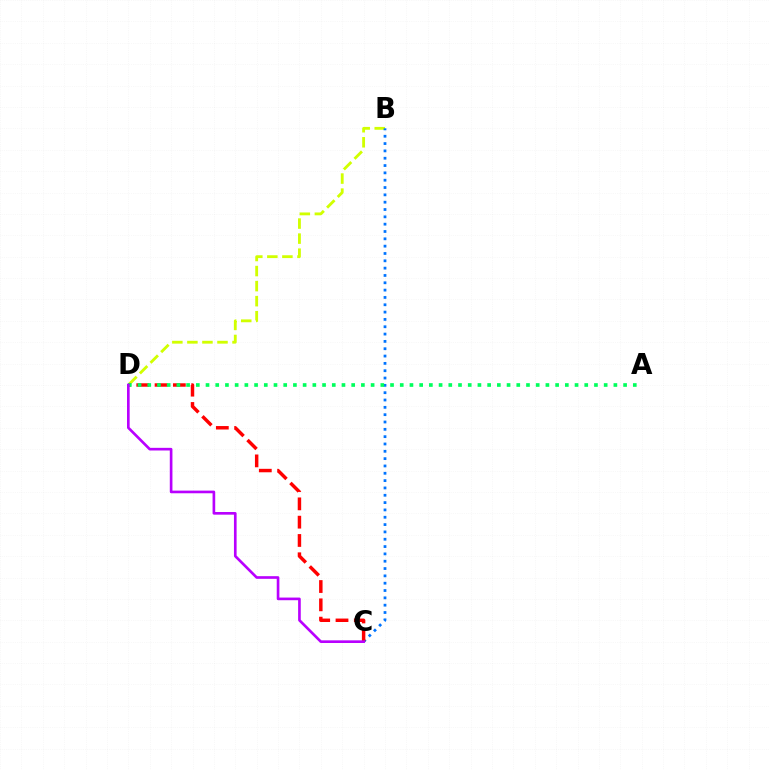{('B', 'D'): [{'color': '#d1ff00', 'line_style': 'dashed', 'thickness': 2.04}], ('B', 'C'): [{'color': '#0074ff', 'line_style': 'dotted', 'thickness': 1.99}], ('C', 'D'): [{'color': '#ff0000', 'line_style': 'dashed', 'thickness': 2.49}, {'color': '#b900ff', 'line_style': 'solid', 'thickness': 1.91}], ('A', 'D'): [{'color': '#00ff5c', 'line_style': 'dotted', 'thickness': 2.64}]}